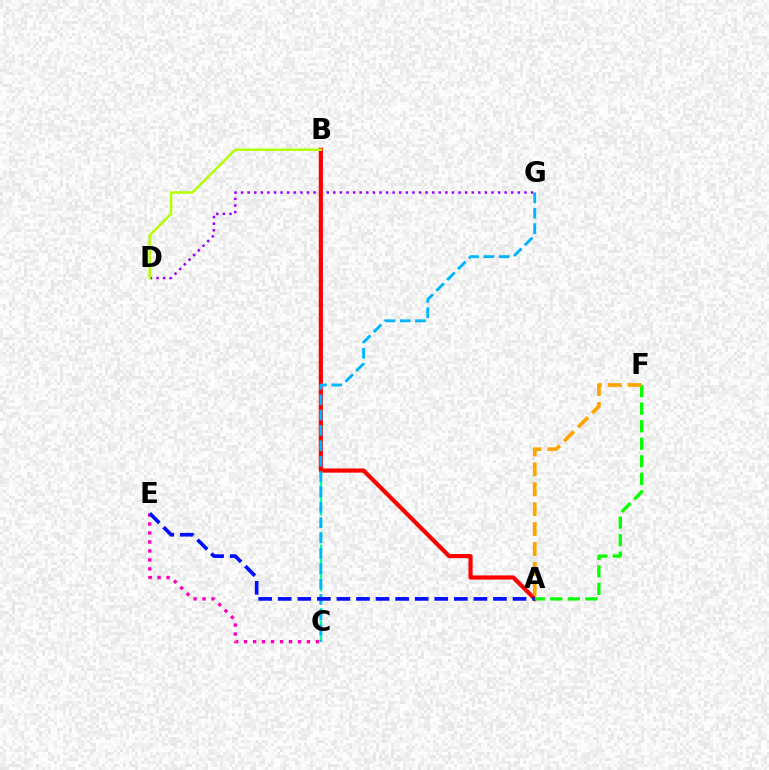{('B', 'C'): [{'color': '#00ff9d', 'line_style': 'dashed', 'thickness': 1.72}], ('D', 'G'): [{'color': '#9b00ff', 'line_style': 'dotted', 'thickness': 1.79}], ('A', 'B'): [{'color': '#ff0000', 'line_style': 'solid', 'thickness': 3.0}], ('C', 'G'): [{'color': '#00b5ff', 'line_style': 'dashed', 'thickness': 2.09}], ('A', 'F'): [{'color': '#08ff00', 'line_style': 'dashed', 'thickness': 2.38}, {'color': '#ffa500', 'line_style': 'dashed', 'thickness': 2.71}], ('B', 'D'): [{'color': '#b3ff00', 'line_style': 'solid', 'thickness': 1.76}], ('C', 'E'): [{'color': '#ff00bd', 'line_style': 'dotted', 'thickness': 2.44}], ('A', 'E'): [{'color': '#0010ff', 'line_style': 'dashed', 'thickness': 2.66}]}